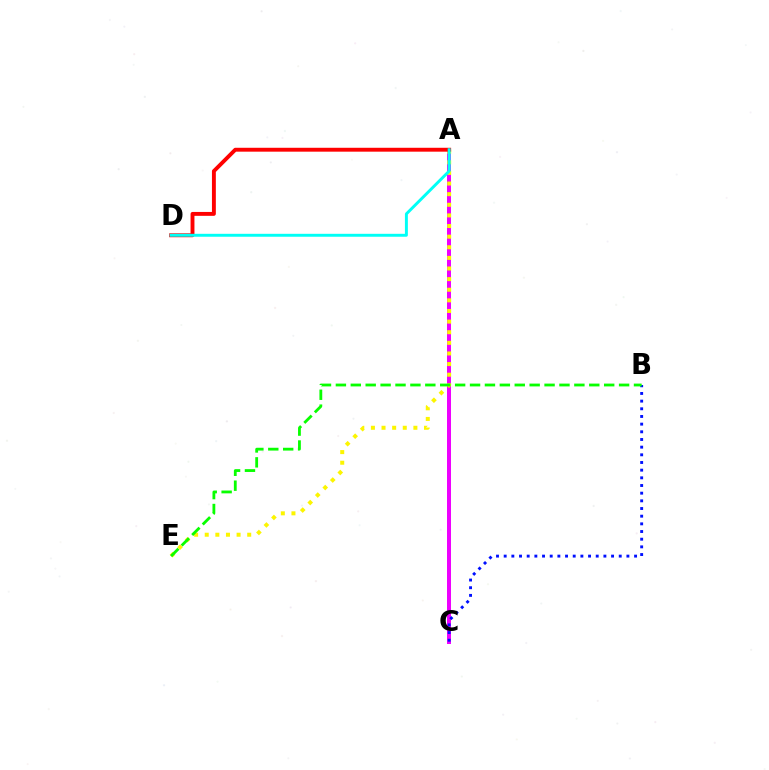{('A', 'C'): [{'color': '#ee00ff', 'line_style': 'solid', 'thickness': 2.87}], ('A', 'E'): [{'color': '#fcf500', 'line_style': 'dotted', 'thickness': 2.89}], ('A', 'D'): [{'color': '#ff0000', 'line_style': 'solid', 'thickness': 2.8}, {'color': '#00fff6', 'line_style': 'solid', 'thickness': 2.12}], ('B', 'C'): [{'color': '#0010ff', 'line_style': 'dotted', 'thickness': 2.08}], ('B', 'E'): [{'color': '#08ff00', 'line_style': 'dashed', 'thickness': 2.02}]}